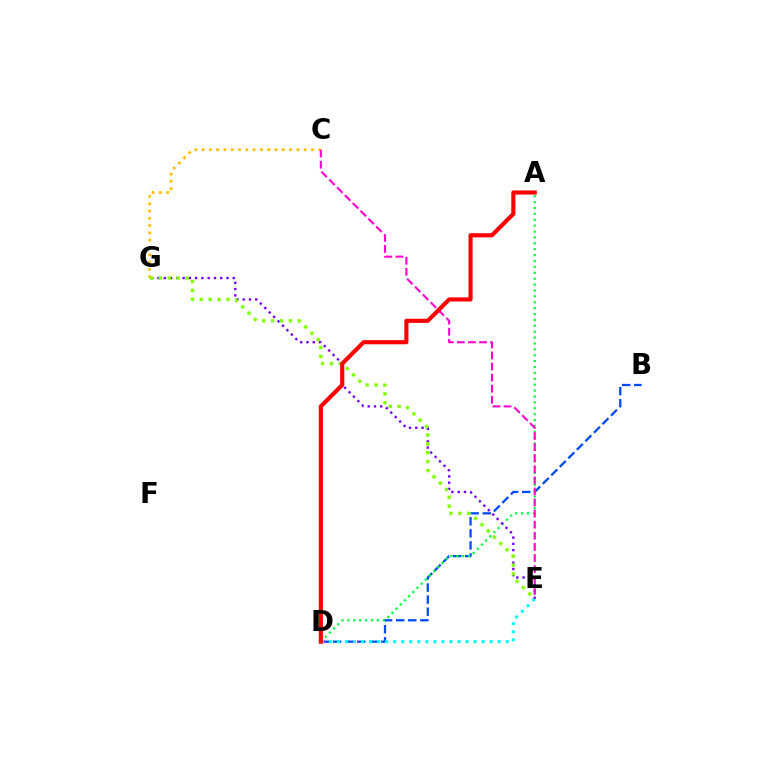{('B', 'D'): [{'color': '#004bff', 'line_style': 'dashed', 'thickness': 1.64}], ('C', 'G'): [{'color': '#ffbd00', 'line_style': 'dotted', 'thickness': 1.98}], ('A', 'D'): [{'color': '#00ff39', 'line_style': 'dotted', 'thickness': 1.6}, {'color': '#ff0000', 'line_style': 'solid', 'thickness': 2.97}], ('D', 'E'): [{'color': '#00fff6', 'line_style': 'dotted', 'thickness': 2.18}], ('E', 'G'): [{'color': '#7200ff', 'line_style': 'dotted', 'thickness': 1.7}, {'color': '#84ff00', 'line_style': 'dotted', 'thickness': 2.42}], ('C', 'E'): [{'color': '#ff00cf', 'line_style': 'dashed', 'thickness': 1.51}]}